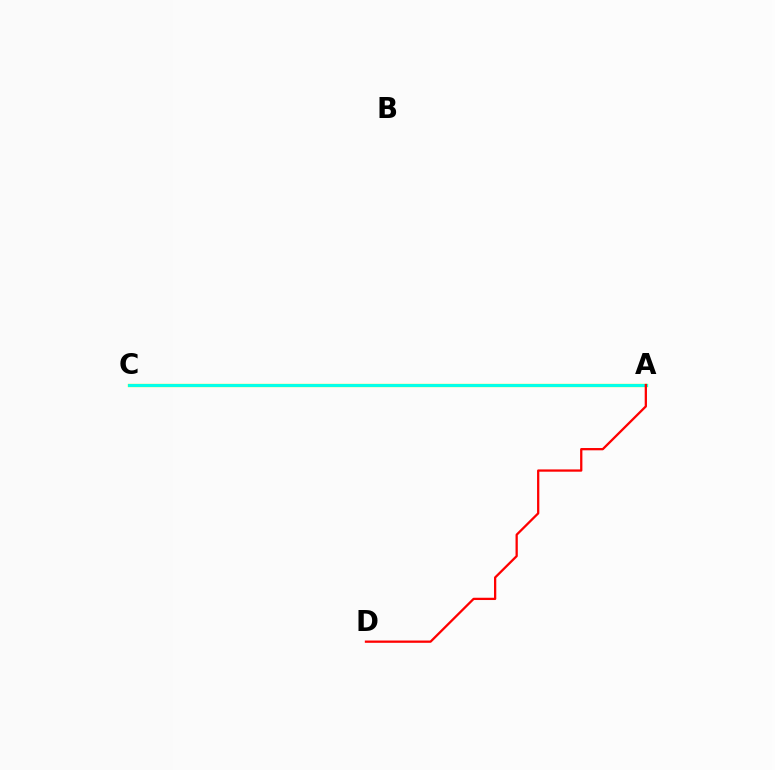{('A', 'C'): [{'color': '#7200ff', 'line_style': 'solid', 'thickness': 2.12}, {'color': '#84ff00', 'line_style': 'solid', 'thickness': 2.37}, {'color': '#00fff6', 'line_style': 'solid', 'thickness': 2.05}], ('A', 'D'): [{'color': '#ff0000', 'line_style': 'solid', 'thickness': 1.64}]}